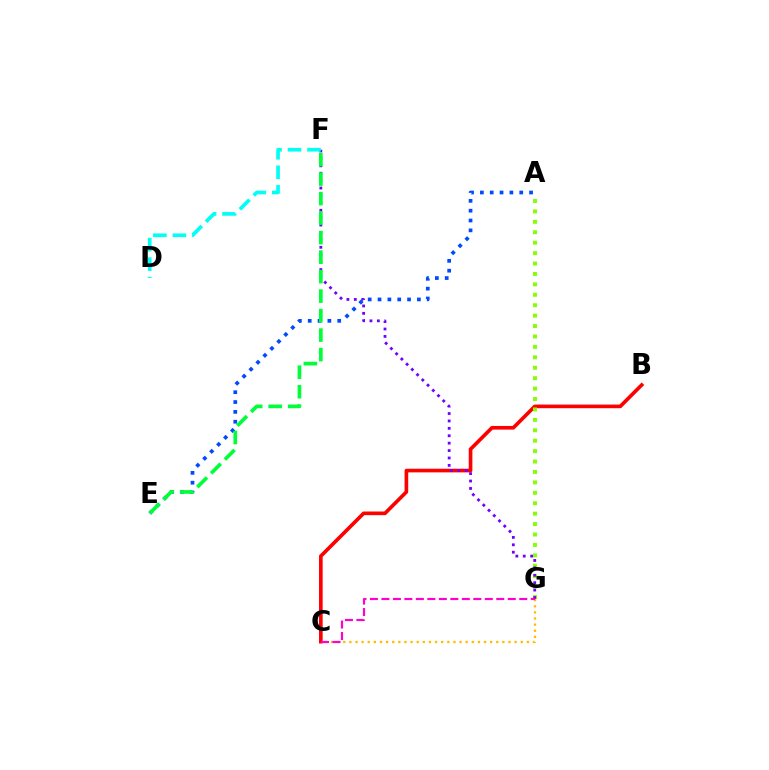{('B', 'C'): [{'color': '#ff0000', 'line_style': 'solid', 'thickness': 2.62}], ('A', 'G'): [{'color': '#84ff00', 'line_style': 'dotted', 'thickness': 2.83}], ('F', 'G'): [{'color': '#7200ff', 'line_style': 'dotted', 'thickness': 2.01}], ('A', 'E'): [{'color': '#004bff', 'line_style': 'dotted', 'thickness': 2.67}], ('C', 'G'): [{'color': '#ffbd00', 'line_style': 'dotted', 'thickness': 1.66}, {'color': '#ff00cf', 'line_style': 'dashed', 'thickness': 1.56}], ('D', 'F'): [{'color': '#00fff6', 'line_style': 'dashed', 'thickness': 2.65}], ('E', 'F'): [{'color': '#00ff39', 'line_style': 'dashed', 'thickness': 2.65}]}